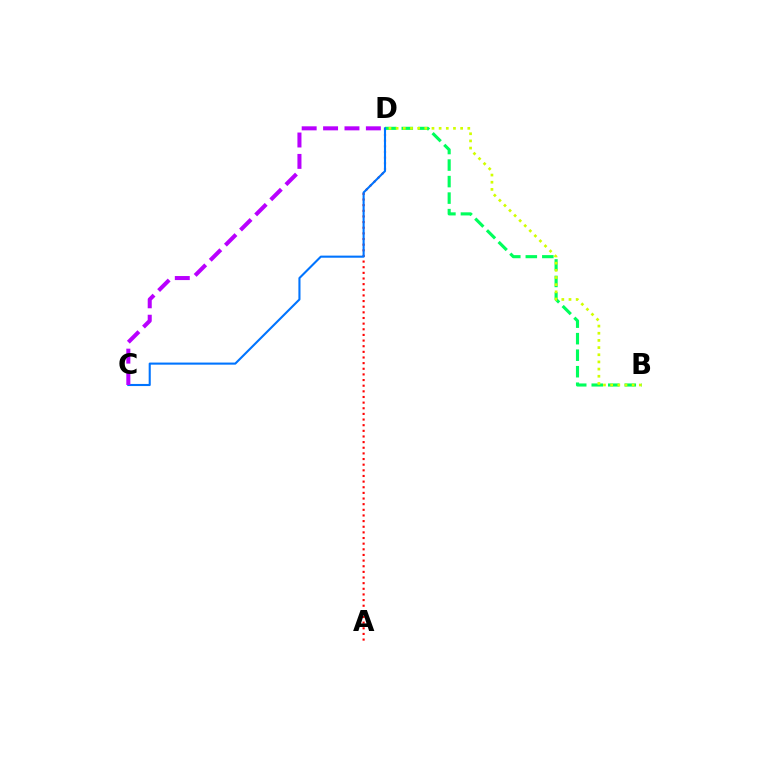{('A', 'D'): [{'color': '#ff0000', 'line_style': 'dotted', 'thickness': 1.53}], ('B', 'D'): [{'color': '#00ff5c', 'line_style': 'dashed', 'thickness': 2.24}, {'color': '#d1ff00', 'line_style': 'dotted', 'thickness': 1.95}], ('C', 'D'): [{'color': '#0074ff', 'line_style': 'solid', 'thickness': 1.51}, {'color': '#b900ff', 'line_style': 'dashed', 'thickness': 2.91}]}